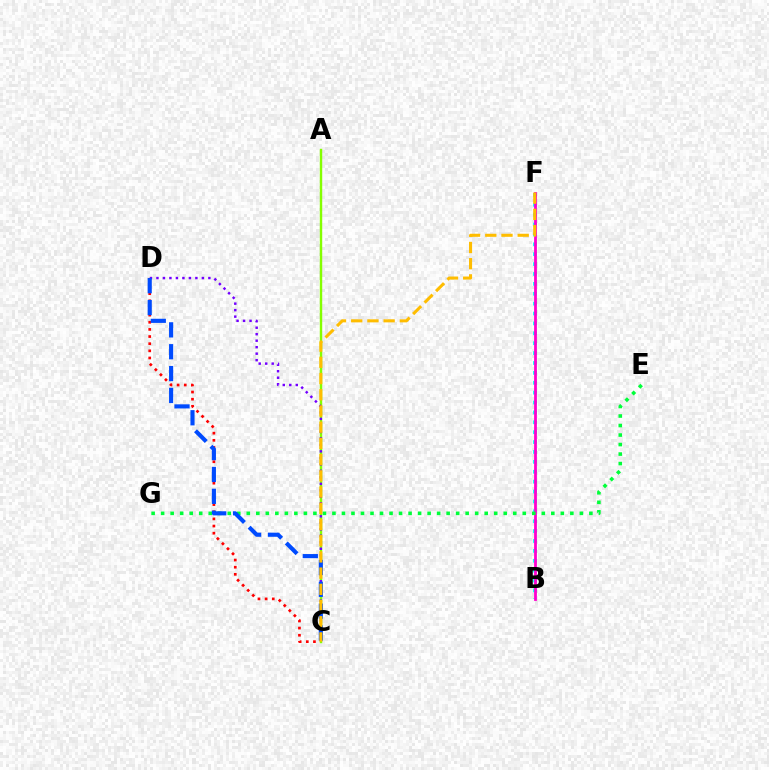{('C', 'D'): [{'color': '#ff0000', 'line_style': 'dotted', 'thickness': 1.94}, {'color': '#7200ff', 'line_style': 'dotted', 'thickness': 1.76}, {'color': '#004bff', 'line_style': 'dashed', 'thickness': 2.97}], ('A', 'C'): [{'color': '#84ff00', 'line_style': 'solid', 'thickness': 1.75}], ('B', 'F'): [{'color': '#00fff6', 'line_style': 'dotted', 'thickness': 2.69}, {'color': '#ff00cf', 'line_style': 'solid', 'thickness': 2.01}], ('E', 'G'): [{'color': '#00ff39', 'line_style': 'dotted', 'thickness': 2.59}], ('C', 'F'): [{'color': '#ffbd00', 'line_style': 'dashed', 'thickness': 2.2}]}